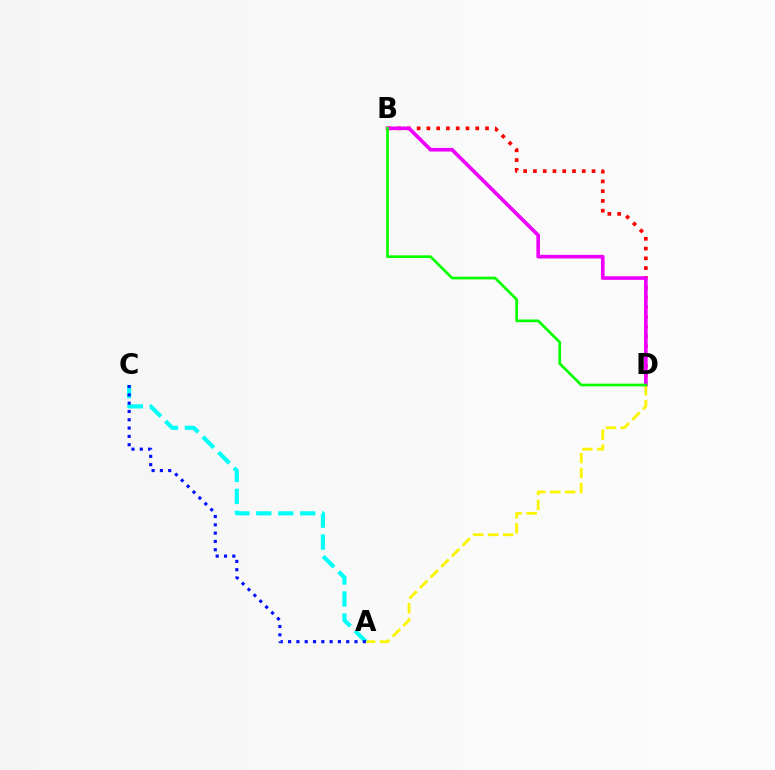{('B', 'D'): [{'color': '#ff0000', 'line_style': 'dotted', 'thickness': 2.65}, {'color': '#ee00ff', 'line_style': 'solid', 'thickness': 2.62}, {'color': '#08ff00', 'line_style': 'solid', 'thickness': 1.94}], ('A', 'D'): [{'color': '#fcf500', 'line_style': 'dashed', 'thickness': 2.04}], ('A', 'C'): [{'color': '#00fff6', 'line_style': 'dashed', 'thickness': 2.98}, {'color': '#0010ff', 'line_style': 'dotted', 'thickness': 2.26}]}